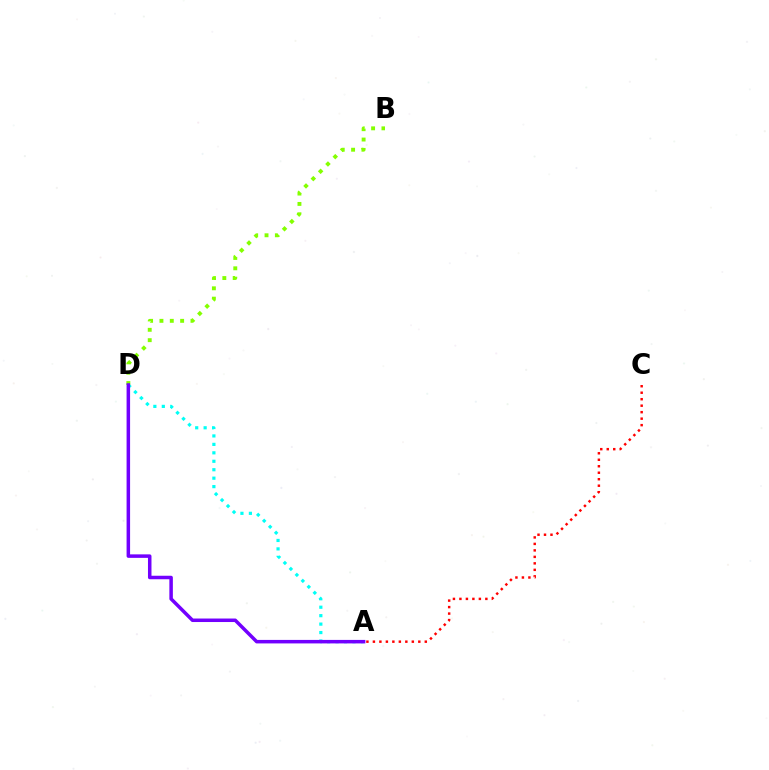{('B', 'D'): [{'color': '#84ff00', 'line_style': 'dotted', 'thickness': 2.81}], ('A', 'C'): [{'color': '#ff0000', 'line_style': 'dotted', 'thickness': 1.76}], ('A', 'D'): [{'color': '#00fff6', 'line_style': 'dotted', 'thickness': 2.3}, {'color': '#7200ff', 'line_style': 'solid', 'thickness': 2.52}]}